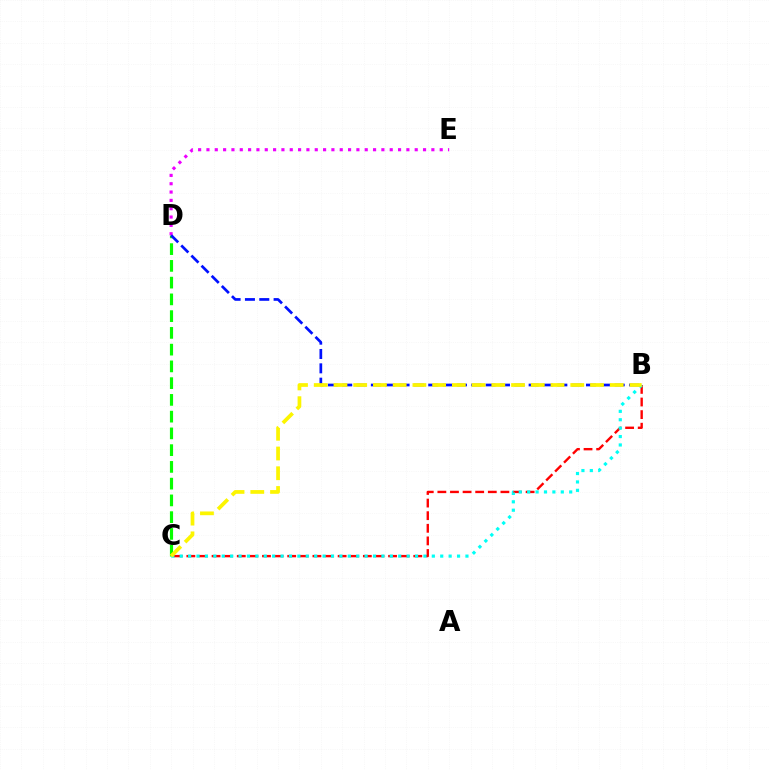{('C', 'D'): [{'color': '#08ff00', 'line_style': 'dashed', 'thickness': 2.28}], ('D', 'E'): [{'color': '#ee00ff', 'line_style': 'dotted', 'thickness': 2.26}], ('B', 'C'): [{'color': '#ff0000', 'line_style': 'dashed', 'thickness': 1.71}, {'color': '#00fff6', 'line_style': 'dotted', 'thickness': 2.28}, {'color': '#fcf500', 'line_style': 'dashed', 'thickness': 2.68}], ('B', 'D'): [{'color': '#0010ff', 'line_style': 'dashed', 'thickness': 1.95}]}